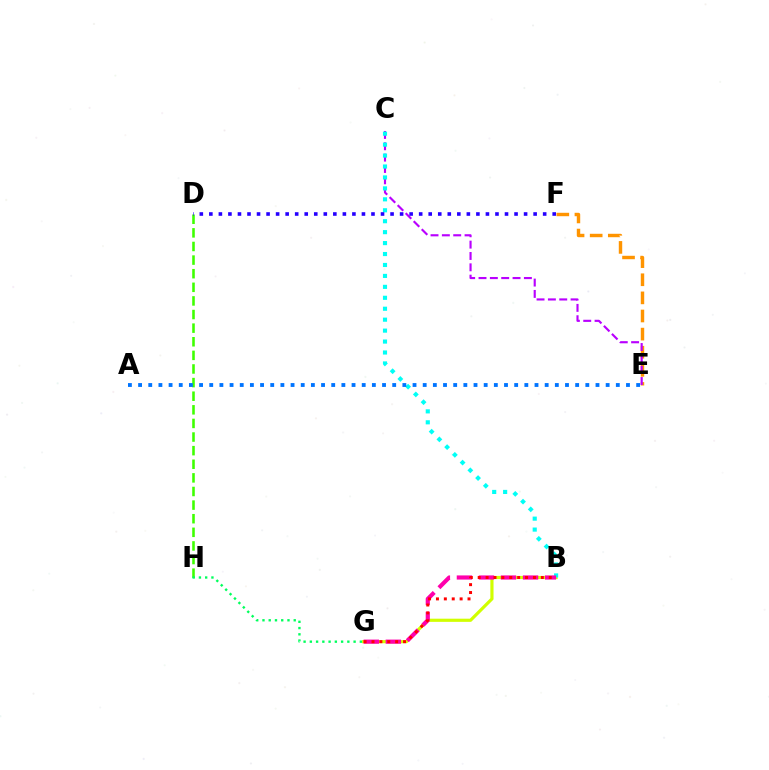{('B', 'G'): [{'color': '#d1ff00', 'line_style': 'solid', 'thickness': 2.28}, {'color': '#ff00ac', 'line_style': 'dashed', 'thickness': 2.99}, {'color': '#ff0000', 'line_style': 'dotted', 'thickness': 2.14}], ('D', 'H'): [{'color': '#3dff00', 'line_style': 'dashed', 'thickness': 1.85}], ('E', 'F'): [{'color': '#ff9400', 'line_style': 'dashed', 'thickness': 2.46}], ('C', 'E'): [{'color': '#b900ff', 'line_style': 'dashed', 'thickness': 1.54}], ('B', 'C'): [{'color': '#00fff6', 'line_style': 'dotted', 'thickness': 2.97}], ('D', 'F'): [{'color': '#2500ff', 'line_style': 'dotted', 'thickness': 2.59}], ('G', 'H'): [{'color': '#00ff5c', 'line_style': 'dotted', 'thickness': 1.7}], ('A', 'E'): [{'color': '#0074ff', 'line_style': 'dotted', 'thickness': 2.76}]}